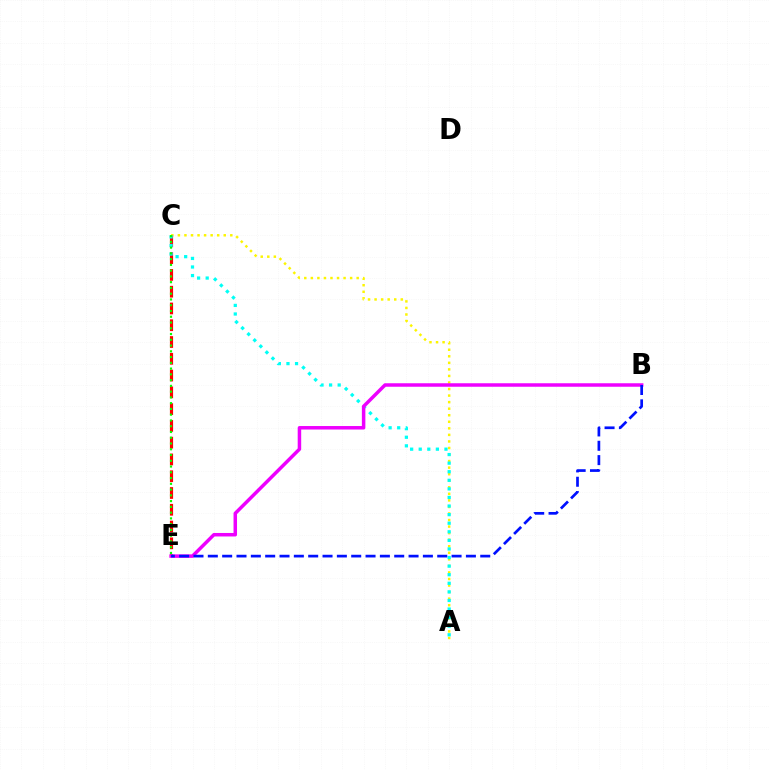{('A', 'C'): [{'color': '#fcf500', 'line_style': 'dotted', 'thickness': 1.78}, {'color': '#00fff6', 'line_style': 'dotted', 'thickness': 2.33}], ('C', 'E'): [{'color': '#ff0000', 'line_style': 'dashed', 'thickness': 2.28}, {'color': '#08ff00', 'line_style': 'dotted', 'thickness': 1.57}], ('B', 'E'): [{'color': '#ee00ff', 'line_style': 'solid', 'thickness': 2.52}, {'color': '#0010ff', 'line_style': 'dashed', 'thickness': 1.95}]}